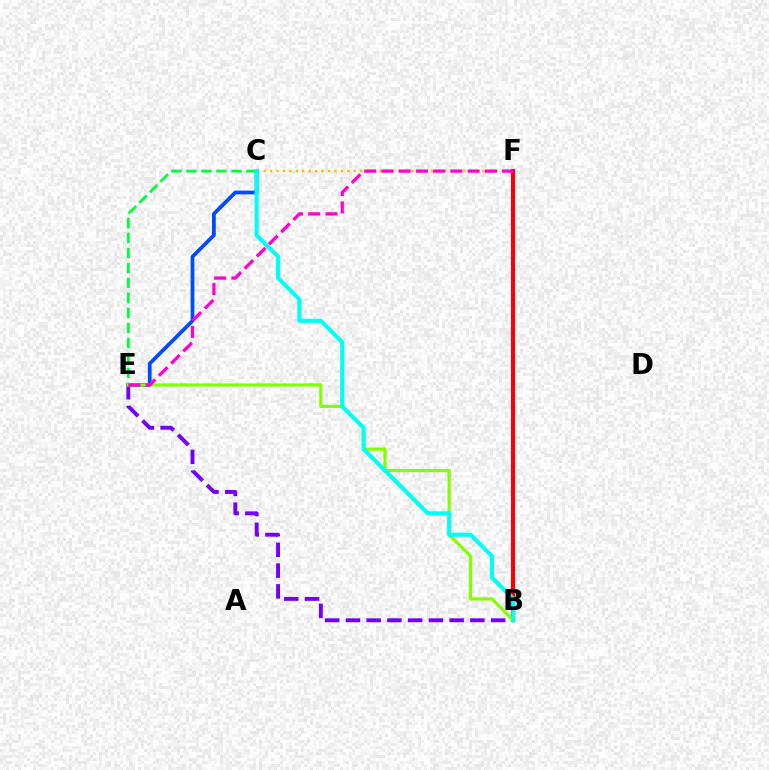{('C', 'F'): [{'color': '#ffbd00', 'line_style': 'dotted', 'thickness': 1.75}], ('B', 'E'): [{'color': '#7200ff', 'line_style': 'dashed', 'thickness': 2.82}, {'color': '#84ff00', 'line_style': 'solid', 'thickness': 2.29}], ('B', 'F'): [{'color': '#ff0000', 'line_style': 'solid', 'thickness': 2.96}], ('C', 'E'): [{'color': '#004bff', 'line_style': 'solid', 'thickness': 2.7}, {'color': '#00ff39', 'line_style': 'dashed', 'thickness': 2.04}], ('E', 'F'): [{'color': '#ff00cf', 'line_style': 'dashed', 'thickness': 2.34}], ('B', 'C'): [{'color': '#00fff6', 'line_style': 'solid', 'thickness': 2.97}]}